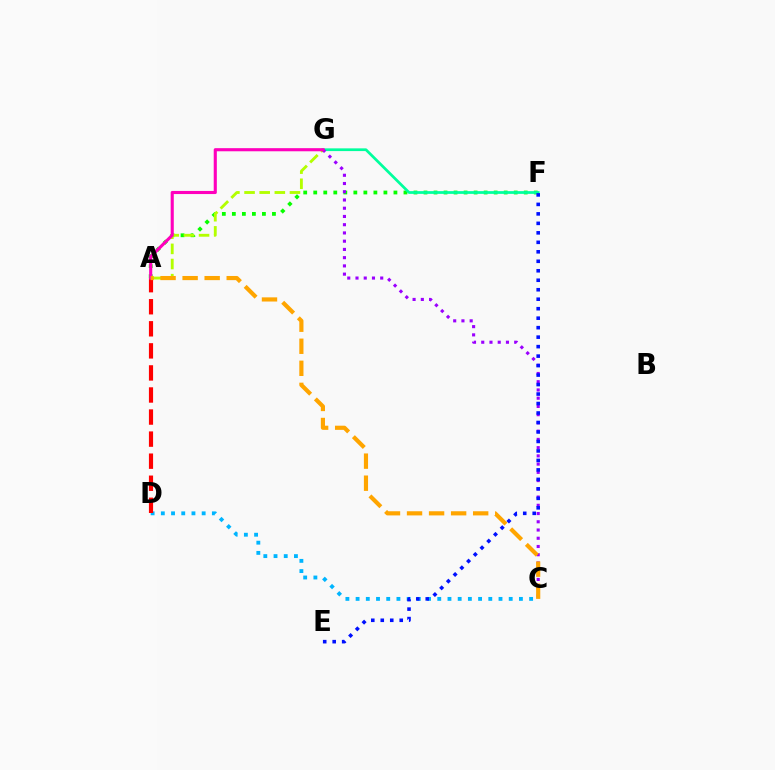{('C', 'D'): [{'color': '#00b5ff', 'line_style': 'dotted', 'thickness': 2.77}], ('A', 'F'): [{'color': '#08ff00', 'line_style': 'dotted', 'thickness': 2.72}], ('F', 'G'): [{'color': '#00ff9d', 'line_style': 'solid', 'thickness': 1.97}], ('A', 'G'): [{'color': '#b3ff00', 'line_style': 'dashed', 'thickness': 2.06}, {'color': '#ff00bd', 'line_style': 'solid', 'thickness': 2.24}], ('A', 'D'): [{'color': '#ff0000', 'line_style': 'dashed', 'thickness': 3.0}], ('C', 'G'): [{'color': '#9b00ff', 'line_style': 'dotted', 'thickness': 2.24}], ('E', 'F'): [{'color': '#0010ff', 'line_style': 'dotted', 'thickness': 2.58}], ('A', 'C'): [{'color': '#ffa500', 'line_style': 'dashed', 'thickness': 3.0}]}